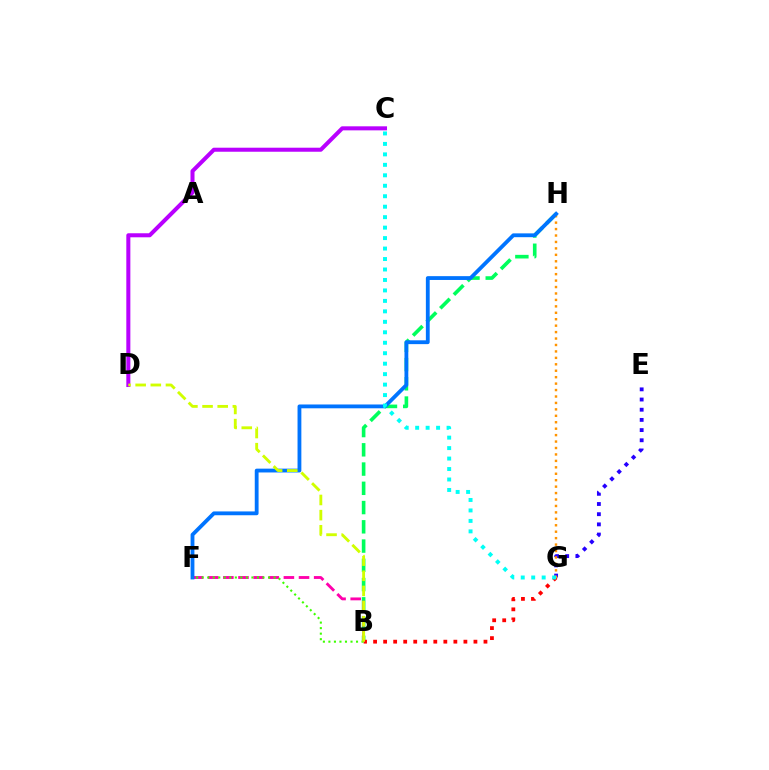{('B', 'H'): [{'color': '#00ff5c', 'line_style': 'dashed', 'thickness': 2.62}], ('B', 'G'): [{'color': '#ff0000', 'line_style': 'dotted', 'thickness': 2.73}], ('E', 'G'): [{'color': '#2500ff', 'line_style': 'dotted', 'thickness': 2.77}], ('G', 'H'): [{'color': '#ff9400', 'line_style': 'dotted', 'thickness': 1.75}], ('B', 'F'): [{'color': '#ff00ac', 'line_style': 'dashed', 'thickness': 2.06}, {'color': '#3dff00', 'line_style': 'dotted', 'thickness': 1.5}], ('F', 'H'): [{'color': '#0074ff', 'line_style': 'solid', 'thickness': 2.75}], ('C', 'D'): [{'color': '#b900ff', 'line_style': 'solid', 'thickness': 2.9}], ('C', 'G'): [{'color': '#00fff6', 'line_style': 'dotted', 'thickness': 2.84}], ('B', 'D'): [{'color': '#d1ff00', 'line_style': 'dashed', 'thickness': 2.06}]}